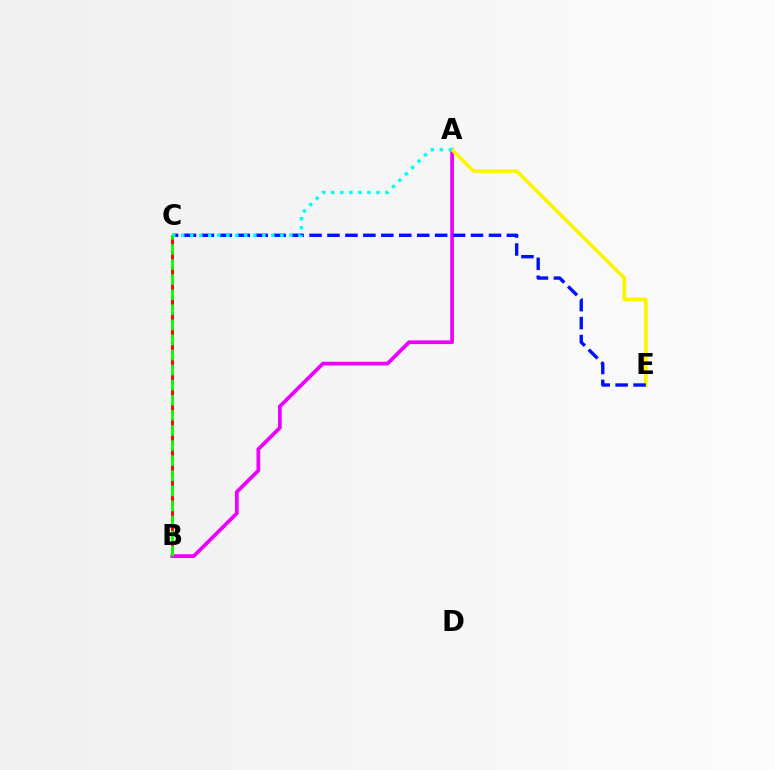{('A', 'B'): [{'color': '#ee00ff', 'line_style': 'solid', 'thickness': 2.68}], ('A', 'E'): [{'color': '#fcf500', 'line_style': 'solid', 'thickness': 2.68}], ('B', 'C'): [{'color': '#ff0000', 'line_style': 'dashed', 'thickness': 2.08}, {'color': '#08ff00', 'line_style': 'dashed', 'thickness': 2.05}], ('C', 'E'): [{'color': '#0010ff', 'line_style': 'dashed', 'thickness': 2.44}], ('A', 'C'): [{'color': '#00fff6', 'line_style': 'dotted', 'thickness': 2.45}]}